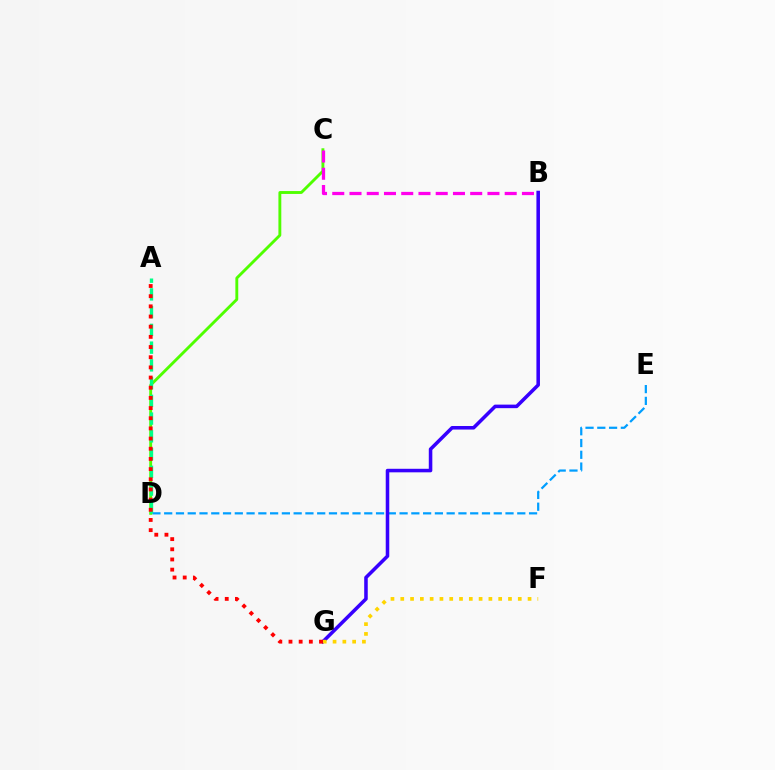{('D', 'E'): [{'color': '#009eff', 'line_style': 'dashed', 'thickness': 1.6}], ('C', 'D'): [{'color': '#4fff00', 'line_style': 'solid', 'thickness': 2.07}], ('A', 'D'): [{'color': '#00ff86', 'line_style': 'dashed', 'thickness': 2.41}], ('B', 'C'): [{'color': '#ff00ed', 'line_style': 'dashed', 'thickness': 2.34}], ('B', 'G'): [{'color': '#3700ff', 'line_style': 'solid', 'thickness': 2.55}], ('F', 'G'): [{'color': '#ffd500', 'line_style': 'dotted', 'thickness': 2.66}], ('A', 'G'): [{'color': '#ff0000', 'line_style': 'dotted', 'thickness': 2.76}]}